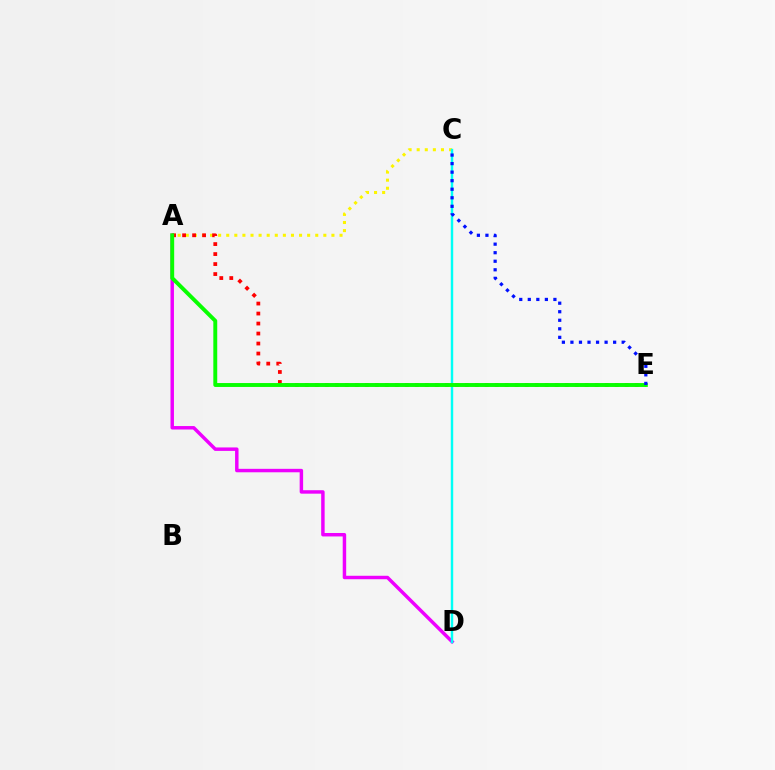{('A', 'C'): [{'color': '#fcf500', 'line_style': 'dotted', 'thickness': 2.2}], ('A', 'D'): [{'color': '#ee00ff', 'line_style': 'solid', 'thickness': 2.49}], ('A', 'E'): [{'color': '#ff0000', 'line_style': 'dotted', 'thickness': 2.72}, {'color': '#08ff00', 'line_style': 'solid', 'thickness': 2.81}], ('C', 'D'): [{'color': '#00fff6', 'line_style': 'solid', 'thickness': 1.75}], ('C', 'E'): [{'color': '#0010ff', 'line_style': 'dotted', 'thickness': 2.32}]}